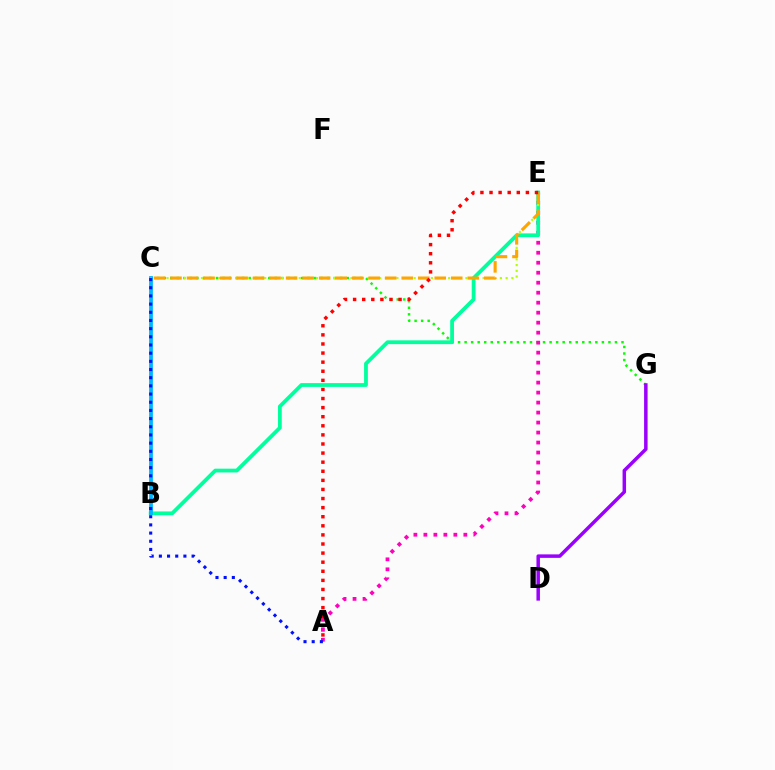{('C', 'G'): [{'color': '#08ff00', 'line_style': 'dotted', 'thickness': 1.78}], ('A', 'E'): [{'color': '#ff00bd', 'line_style': 'dotted', 'thickness': 2.71}, {'color': '#ff0000', 'line_style': 'dotted', 'thickness': 2.47}], ('B', 'E'): [{'color': '#00ff9d', 'line_style': 'solid', 'thickness': 2.72}], ('B', 'C'): [{'color': '#00b5ff', 'line_style': 'solid', 'thickness': 2.73}], ('C', 'E'): [{'color': '#b3ff00', 'line_style': 'dotted', 'thickness': 1.56}, {'color': '#ffa500', 'line_style': 'dashed', 'thickness': 2.24}], ('A', 'C'): [{'color': '#0010ff', 'line_style': 'dotted', 'thickness': 2.22}], ('D', 'G'): [{'color': '#9b00ff', 'line_style': 'solid', 'thickness': 2.51}]}